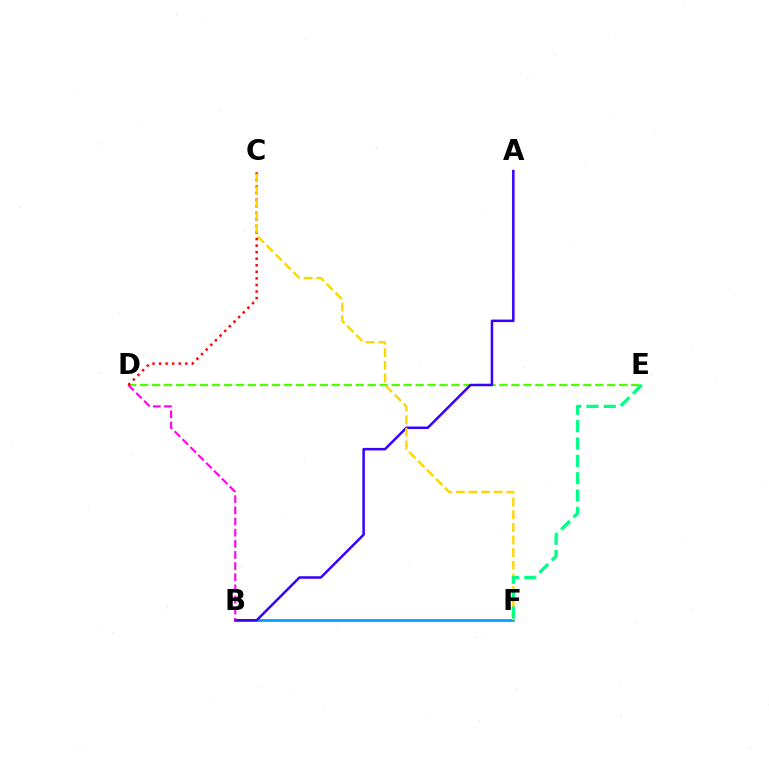{('B', 'F'): [{'color': '#009eff', 'line_style': 'solid', 'thickness': 1.95}], ('D', 'E'): [{'color': '#4fff00', 'line_style': 'dashed', 'thickness': 1.63}], ('A', 'B'): [{'color': '#3700ff', 'line_style': 'solid', 'thickness': 1.81}], ('B', 'D'): [{'color': '#ff00ed', 'line_style': 'dashed', 'thickness': 1.51}], ('C', 'D'): [{'color': '#ff0000', 'line_style': 'dotted', 'thickness': 1.78}], ('C', 'F'): [{'color': '#ffd500', 'line_style': 'dashed', 'thickness': 1.72}], ('E', 'F'): [{'color': '#00ff86', 'line_style': 'dashed', 'thickness': 2.36}]}